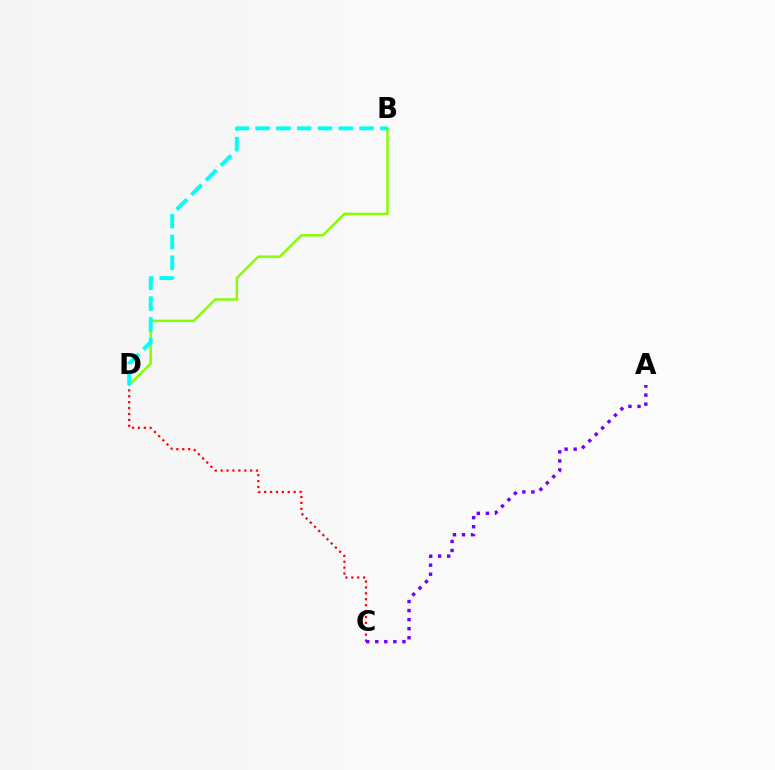{('C', 'D'): [{'color': '#ff0000', 'line_style': 'dotted', 'thickness': 1.6}], ('A', 'C'): [{'color': '#7200ff', 'line_style': 'dotted', 'thickness': 2.46}], ('B', 'D'): [{'color': '#84ff00', 'line_style': 'solid', 'thickness': 1.78}, {'color': '#00fff6', 'line_style': 'dashed', 'thickness': 2.82}]}